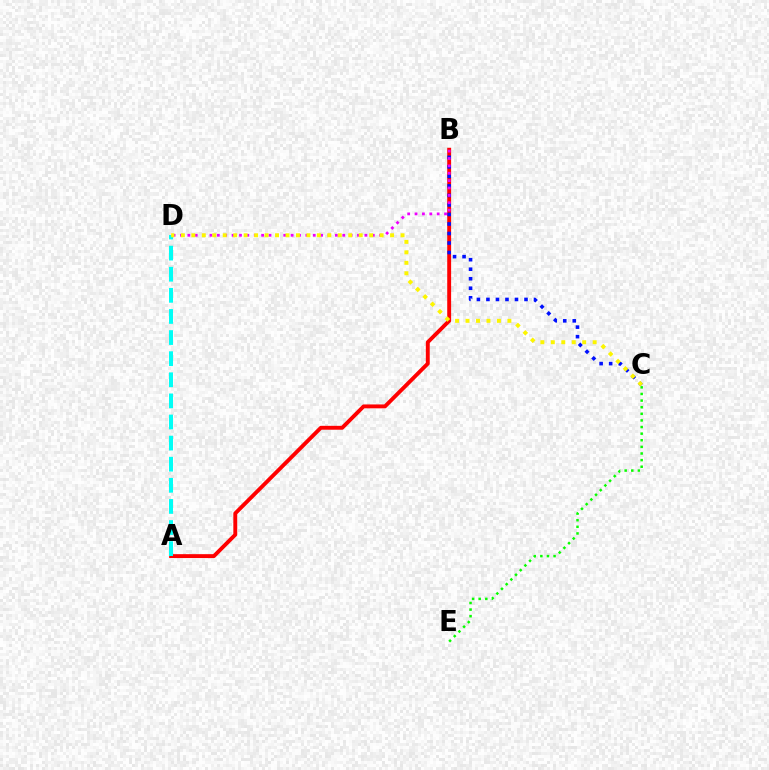{('A', 'B'): [{'color': '#ff0000', 'line_style': 'solid', 'thickness': 2.8}], ('B', 'C'): [{'color': '#0010ff', 'line_style': 'dotted', 'thickness': 2.59}], ('A', 'D'): [{'color': '#00fff6', 'line_style': 'dashed', 'thickness': 2.87}], ('B', 'D'): [{'color': '#ee00ff', 'line_style': 'dotted', 'thickness': 2.0}], ('C', 'E'): [{'color': '#08ff00', 'line_style': 'dotted', 'thickness': 1.8}], ('C', 'D'): [{'color': '#fcf500', 'line_style': 'dotted', 'thickness': 2.84}]}